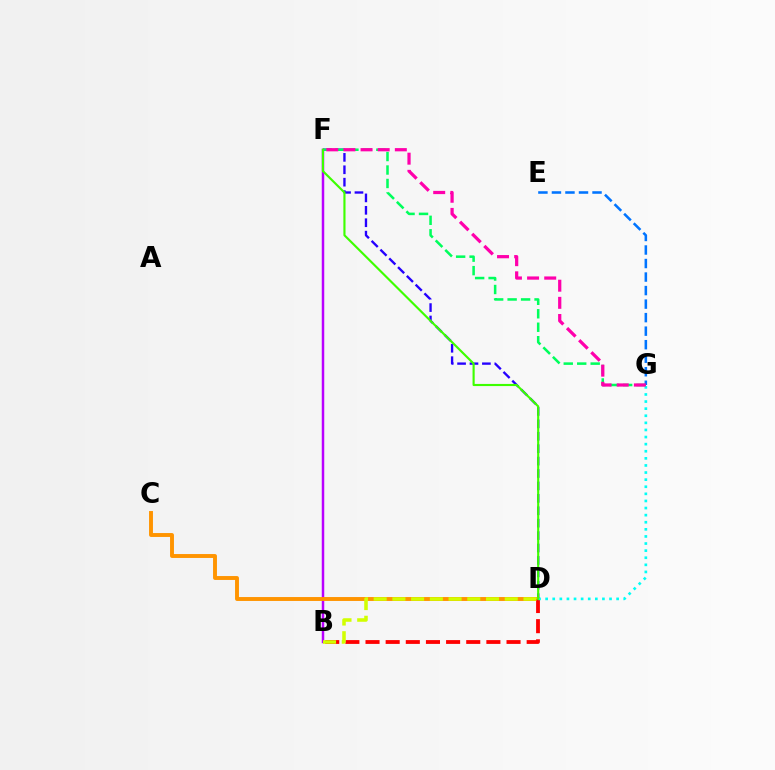{('D', 'F'): [{'color': '#2500ff', 'line_style': 'dashed', 'thickness': 1.69}, {'color': '#3dff00', 'line_style': 'solid', 'thickness': 1.54}], ('F', 'G'): [{'color': '#00ff5c', 'line_style': 'dashed', 'thickness': 1.83}, {'color': '#ff00ac', 'line_style': 'dashed', 'thickness': 2.33}], ('B', 'F'): [{'color': '#b900ff', 'line_style': 'solid', 'thickness': 1.79}], ('E', 'G'): [{'color': '#0074ff', 'line_style': 'dashed', 'thickness': 1.84}], ('C', 'D'): [{'color': '#ff9400', 'line_style': 'solid', 'thickness': 2.81}], ('B', 'D'): [{'color': '#ff0000', 'line_style': 'dashed', 'thickness': 2.74}, {'color': '#d1ff00', 'line_style': 'dashed', 'thickness': 2.54}], ('D', 'G'): [{'color': '#00fff6', 'line_style': 'dotted', 'thickness': 1.93}]}